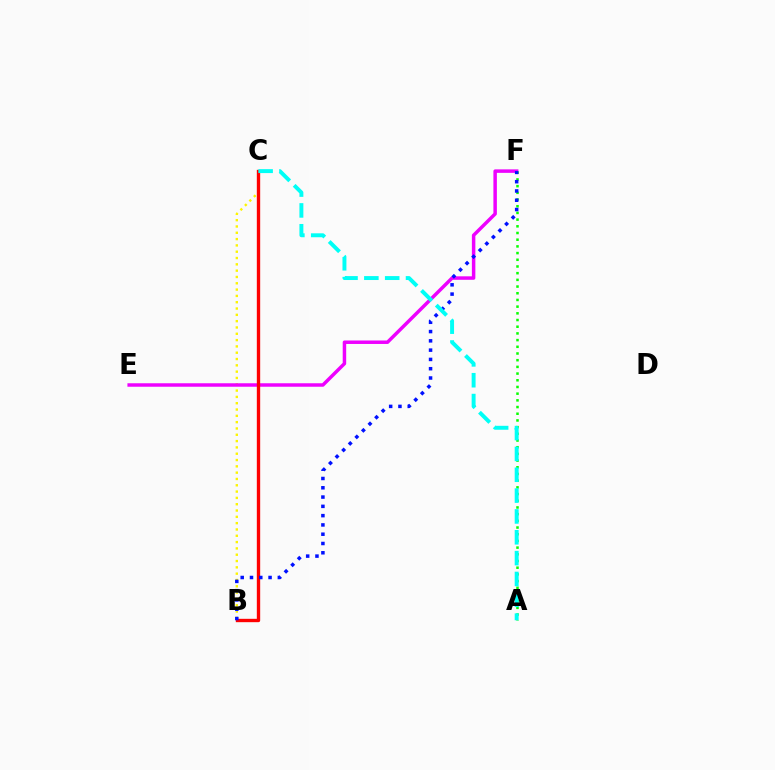{('B', 'C'): [{'color': '#fcf500', 'line_style': 'dotted', 'thickness': 1.72}, {'color': '#ff0000', 'line_style': 'solid', 'thickness': 2.41}], ('E', 'F'): [{'color': '#ee00ff', 'line_style': 'solid', 'thickness': 2.5}], ('A', 'F'): [{'color': '#08ff00', 'line_style': 'dotted', 'thickness': 1.82}], ('B', 'F'): [{'color': '#0010ff', 'line_style': 'dotted', 'thickness': 2.52}], ('A', 'C'): [{'color': '#00fff6', 'line_style': 'dashed', 'thickness': 2.83}]}